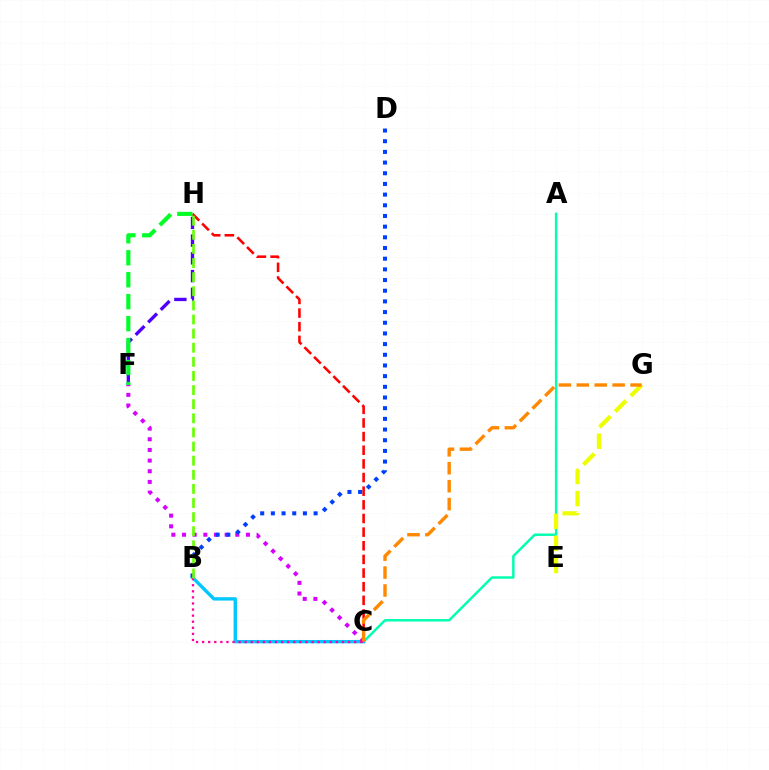{('A', 'C'): [{'color': '#00ffaf', 'line_style': 'solid', 'thickness': 1.77}], ('C', 'H'): [{'color': '#ff0000', 'line_style': 'dashed', 'thickness': 1.85}], ('B', 'C'): [{'color': '#00c7ff', 'line_style': 'solid', 'thickness': 2.42}, {'color': '#ff00a0', 'line_style': 'dotted', 'thickness': 1.65}], ('C', 'F'): [{'color': '#d600ff', 'line_style': 'dotted', 'thickness': 2.89}], ('B', 'D'): [{'color': '#003fff', 'line_style': 'dotted', 'thickness': 2.9}], ('E', 'G'): [{'color': '#eeff00', 'line_style': 'dashed', 'thickness': 3.0}], ('F', 'H'): [{'color': '#4f00ff', 'line_style': 'dashed', 'thickness': 2.41}, {'color': '#00ff27', 'line_style': 'dashed', 'thickness': 2.98}], ('C', 'G'): [{'color': '#ff8800', 'line_style': 'dashed', 'thickness': 2.44}], ('B', 'H'): [{'color': '#66ff00', 'line_style': 'dashed', 'thickness': 1.92}]}